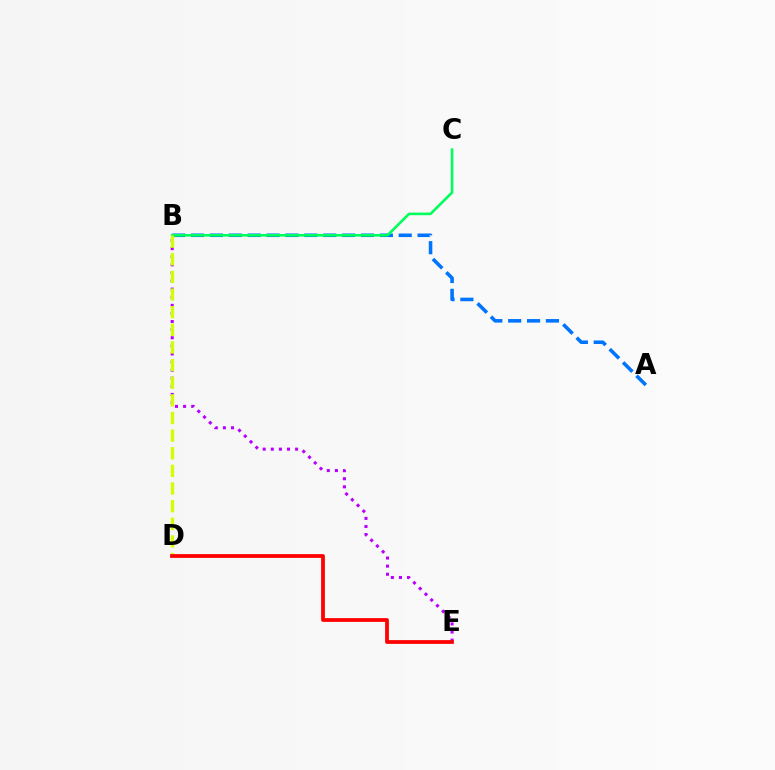{('B', 'E'): [{'color': '#b900ff', 'line_style': 'dotted', 'thickness': 2.2}], ('A', 'B'): [{'color': '#0074ff', 'line_style': 'dashed', 'thickness': 2.56}], ('B', 'C'): [{'color': '#00ff5c', 'line_style': 'solid', 'thickness': 1.89}], ('B', 'D'): [{'color': '#d1ff00', 'line_style': 'dashed', 'thickness': 2.4}], ('D', 'E'): [{'color': '#ff0000', 'line_style': 'solid', 'thickness': 2.71}]}